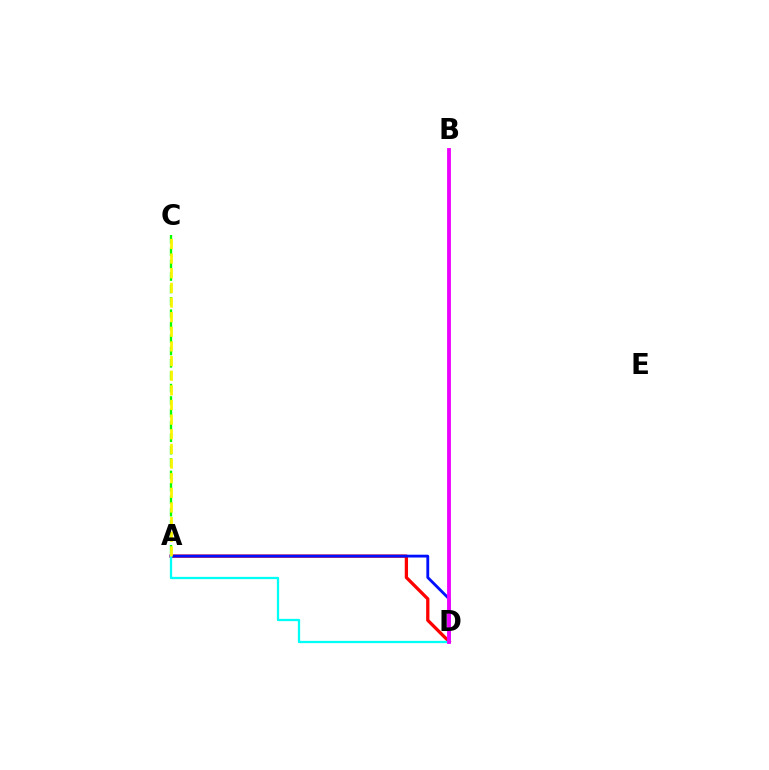{('A', 'D'): [{'color': '#ff0000', 'line_style': 'solid', 'thickness': 2.35}, {'color': '#0010ff', 'line_style': 'solid', 'thickness': 2.04}, {'color': '#00fff6', 'line_style': 'solid', 'thickness': 1.65}], ('A', 'C'): [{'color': '#08ff00', 'line_style': 'dashed', 'thickness': 1.68}, {'color': '#fcf500', 'line_style': 'dashed', 'thickness': 1.99}], ('B', 'D'): [{'color': '#ee00ff', 'line_style': 'solid', 'thickness': 2.76}]}